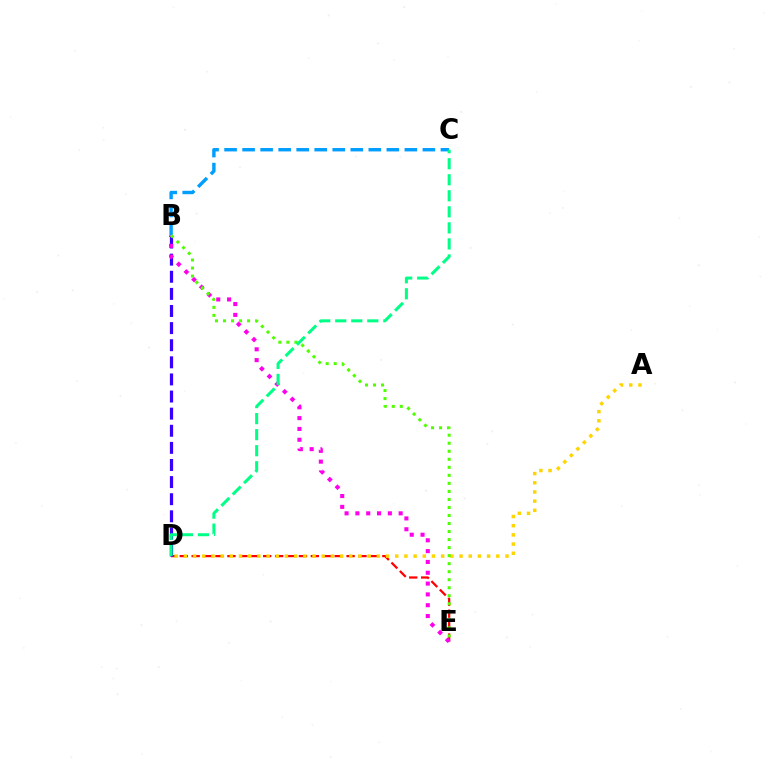{('D', 'E'): [{'color': '#ff0000', 'line_style': 'dashed', 'thickness': 1.62}], ('A', 'D'): [{'color': '#ffd500', 'line_style': 'dotted', 'thickness': 2.5}], ('B', 'D'): [{'color': '#3700ff', 'line_style': 'dashed', 'thickness': 2.32}], ('B', 'E'): [{'color': '#ff00ed', 'line_style': 'dotted', 'thickness': 2.94}, {'color': '#4fff00', 'line_style': 'dotted', 'thickness': 2.18}], ('B', 'C'): [{'color': '#009eff', 'line_style': 'dashed', 'thickness': 2.45}], ('C', 'D'): [{'color': '#00ff86', 'line_style': 'dashed', 'thickness': 2.18}]}